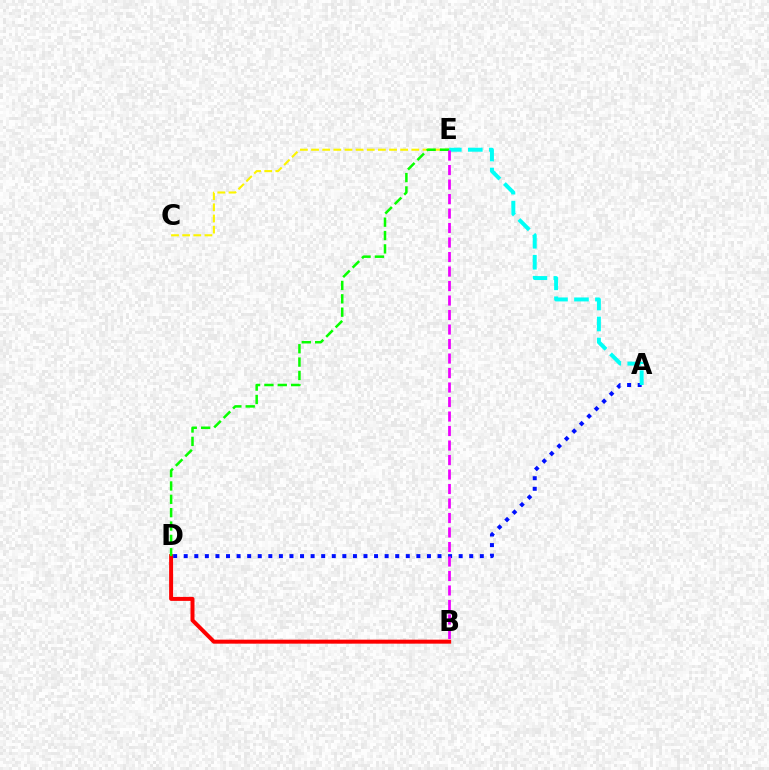{('C', 'E'): [{'color': '#fcf500', 'line_style': 'dashed', 'thickness': 1.51}], ('B', 'D'): [{'color': '#ff0000', 'line_style': 'solid', 'thickness': 2.87}], ('A', 'D'): [{'color': '#0010ff', 'line_style': 'dotted', 'thickness': 2.87}], ('A', 'E'): [{'color': '#00fff6', 'line_style': 'dashed', 'thickness': 2.85}], ('D', 'E'): [{'color': '#08ff00', 'line_style': 'dashed', 'thickness': 1.82}], ('B', 'E'): [{'color': '#ee00ff', 'line_style': 'dashed', 'thickness': 1.97}]}